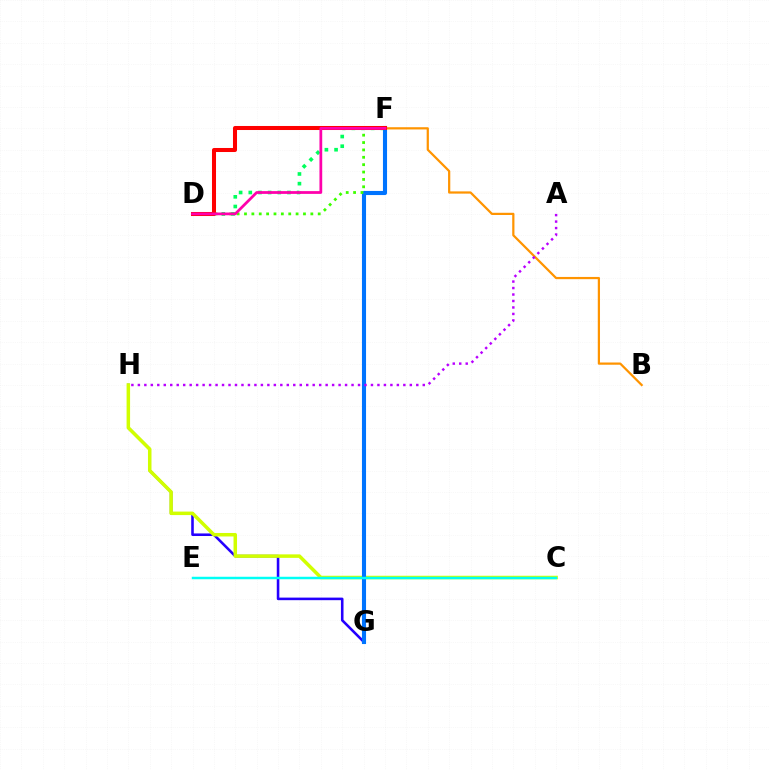{('G', 'H'): [{'color': '#2500ff', 'line_style': 'solid', 'thickness': 1.85}], ('C', 'H'): [{'color': '#d1ff00', 'line_style': 'solid', 'thickness': 2.52}], ('F', 'G'): [{'color': '#0074ff', 'line_style': 'solid', 'thickness': 2.95}], ('B', 'F'): [{'color': '#ff9400', 'line_style': 'solid', 'thickness': 1.6}], ('A', 'H'): [{'color': '#b900ff', 'line_style': 'dotted', 'thickness': 1.76}], ('C', 'E'): [{'color': '#00fff6', 'line_style': 'solid', 'thickness': 1.78}], ('D', 'F'): [{'color': '#3dff00', 'line_style': 'dotted', 'thickness': 2.0}, {'color': '#00ff5c', 'line_style': 'dotted', 'thickness': 2.63}, {'color': '#ff0000', 'line_style': 'solid', 'thickness': 2.91}, {'color': '#ff00ac', 'line_style': 'solid', 'thickness': 1.99}]}